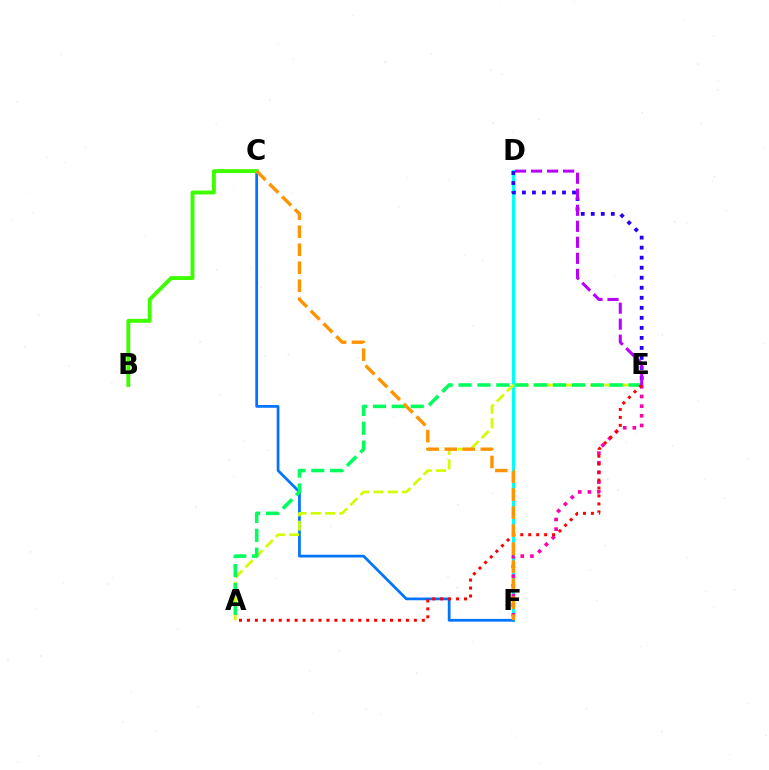{('D', 'F'): [{'color': '#00fff6', 'line_style': 'solid', 'thickness': 2.29}], ('C', 'F'): [{'color': '#0074ff', 'line_style': 'solid', 'thickness': 1.97}, {'color': '#ff9400', 'line_style': 'dashed', 'thickness': 2.45}], ('D', 'E'): [{'color': '#2500ff', 'line_style': 'dotted', 'thickness': 2.72}, {'color': '#b900ff', 'line_style': 'dashed', 'thickness': 2.18}], ('E', 'F'): [{'color': '#ff00ac', 'line_style': 'dotted', 'thickness': 2.62}], ('A', 'E'): [{'color': '#d1ff00', 'line_style': 'dashed', 'thickness': 1.94}, {'color': '#00ff5c', 'line_style': 'dashed', 'thickness': 2.57}, {'color': '#ff0000', 'line_style': 'dotted', 'thickness': 2.16}], ('B', 'C'): [{'color': '#3dff00', 'line_style': 'solid', 'thickness': 2.8}]}